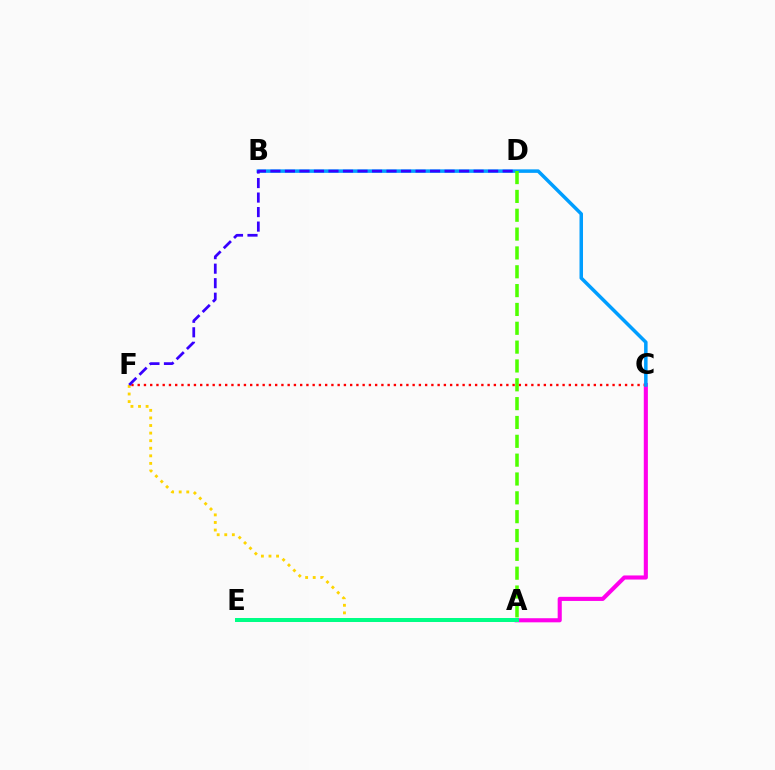{('A', 'C'): [{'color': '#ff00ed', 'line_style': 'solid', 'thickness': 2.95}], ('C', 'F'): [{'color': '#ff0000', 'line_style': 'dotted', 'thickness': 1.7}], ('B', 'C'): [{'color': '#009eff', 'line_style': 'solid', 'thickness': 2.53}], ('A', 'F'): [{'color': '#ffd500', 'line_style': 'dotted', 'thickness': 2.06}], ('A', 'E'): [{'color': '#00ff86', 'line_style': 'solid', 'thickness': 2.88}], ('D', 'F'): [{'color': '#3700ff', 'line_style': 'dashed', 'thickness': 1.97}], ('A', 'D'): [{'color': '#4fff00', 'line_style': 'dashed', 'thickness': 2.56}]}